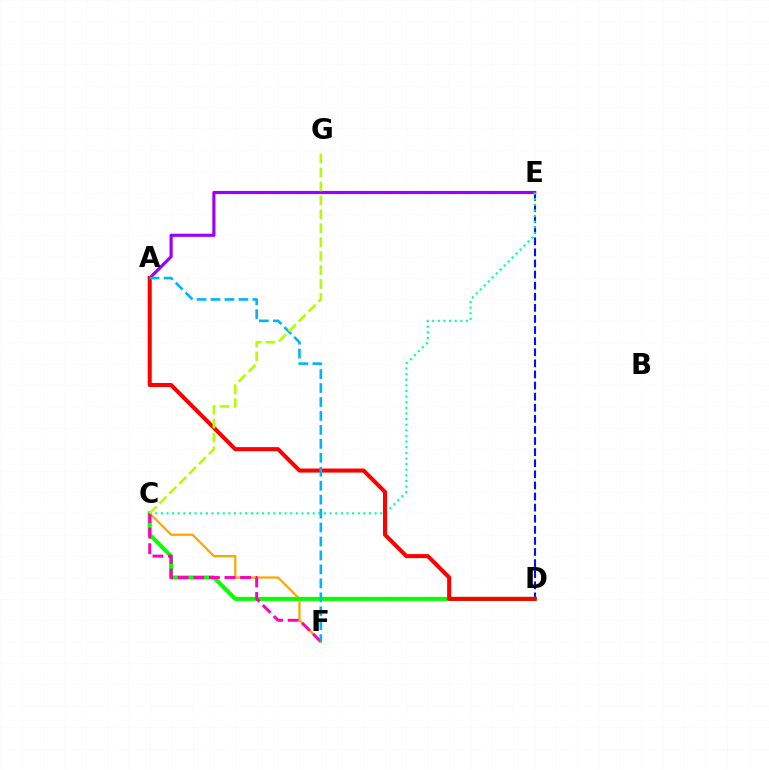{('C', 'F'): [{'color': '#ffa500', 'line_style': 'solid', 'thickness': 1.61}, {'color': '#ff00bd', 'line_style': 'dashed', 'thickness': 2.12}], ('A', 'E'): [{'color': '#9b00ff', 'line_style': 'solid', 'thickness': 2.26}], ('D', 'E'): [{'color': '#0010ff', 'line_style': 'dashed', 'thickness': 1.51}], ('C', 'D'): [{'color': '#08ff00', 'line_style': 'solid', 'thickness': 2.9}], ('C', 'E'): [{'color': '#00ff9d', 'line_style': 'dotted', 'thickness': 1.53}], ('A', 'D'): [{'color': '#ff0000', 'line_style': 'solid', 'thickness': 2.92}], ('A', 'F'): [{'color': '#00b5ff', 'line_style': 'dashed', 'thickness': 1.9}], ('C', 'G'): [{'color': '#b3ff00', 'line_style': 'dashed', 'thickness': 1.89}]}